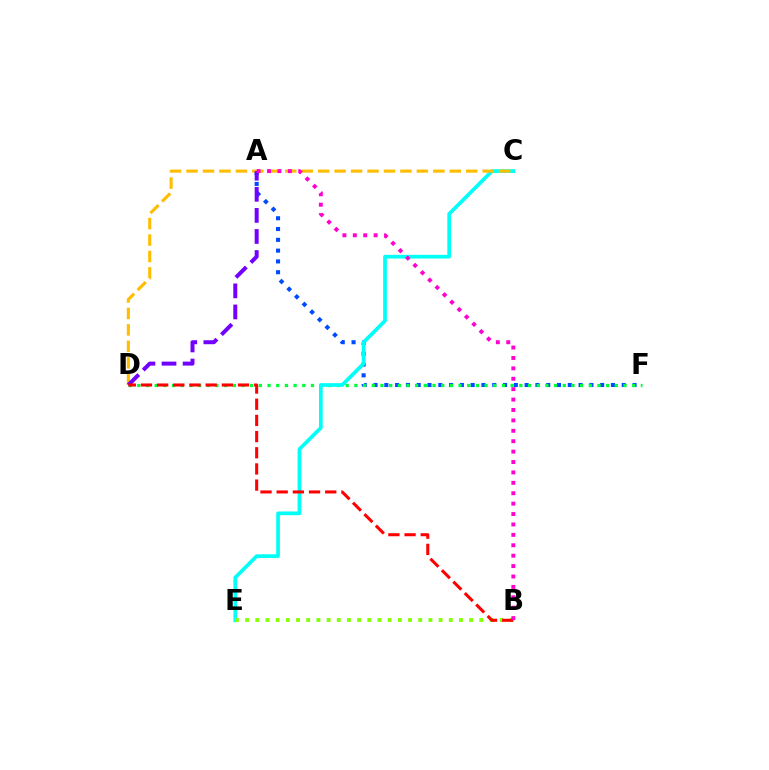{('A', 'F'): [{'color': '#004bff', 'line_style': 'dotted', 'thickness': 2.93}], ('D', 'F'): [{'color': '#00ff39', 'line_style': 'dotted', 'thickness': 2.36}], ('C', 'E'): [{'color': '#00fff6', 'line_style': 'solid', 'thickness': 2.66}], ('B', 'E'): [{'color': '#84ff00', 'line_style': 'dotted', 'thickness': 2.77}], ('C', 'D'): [{'color': '#ffbd00', 'line_style': 'dashed', 'thickness': 2.24}], ('A', 'D'): [{'color': '#7200ff', 'line_style': 'dashed', 'thickness': 2.86}], ('B', 'D'): [{'color': '#ff0000', 'line_style': 'dashed', 'thickness': 2.2}], ('A', 'B'): [{'color': '#ff00cf', 'line_style': 'dotted', 'thickness': 2.83}]}